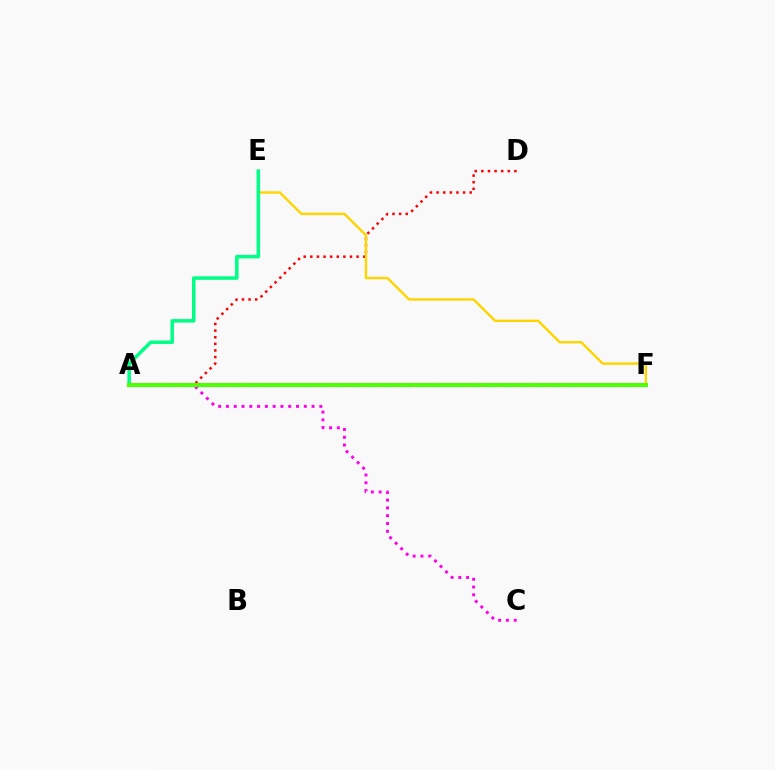{('A', 'D'): [{'color': '#ff0000', 'line_style': 'dotted', 'thickness': 1.8}], ('E', 'F'): [{'color': '#ffd500', 'line_style': 'solid', 'thickness': 1.74}], ('A', 'C'): [{'color': '#ff00ed', 'line_style': 'dotted', 'thickness': 2.11}], ('A', 'F'): [{'color': '#3700ff', 'line_style': 'dashed', 'thickness': 2.63}, {'color': '#009eff', 'line_style': 'dashed', 'thickness': 2.3}, {'color': '#4fff00', 'line_style': 'solid', 'thickness': 2.86}], ('A', 'E'): [{'color': '#00ff86', 'line_style': 'solid', 'thickness': 2.52}]}